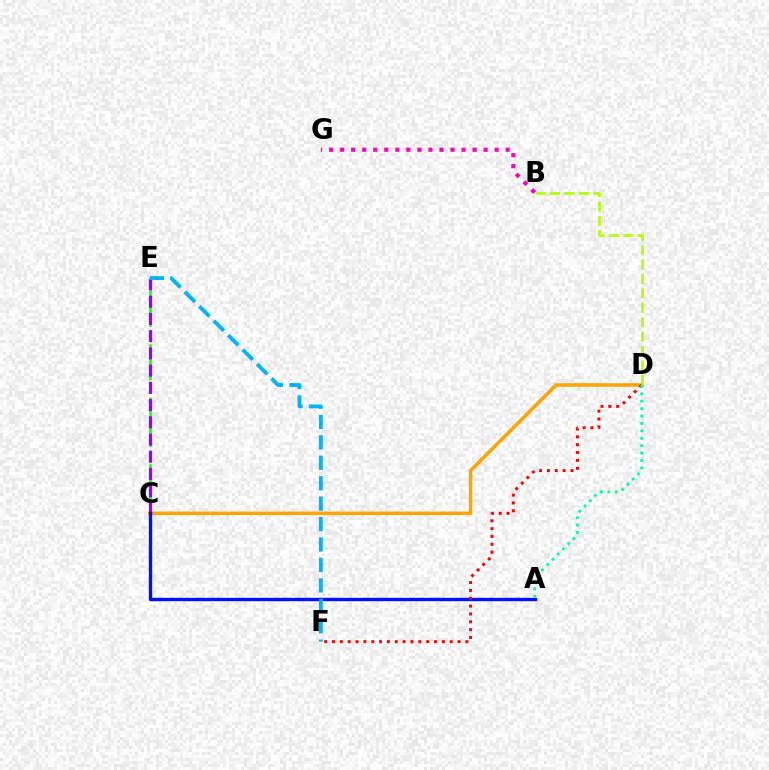{('C', 'D'): [{'color': '#ffa500', 'line_style': 'solid', 'thickness': 2.55}], ('B', 'D'): [{'color': '#b3ff00', 'line_style': 'dashed', 'thickness': 1.96}], ('C', 'E'): [{'color': '#08ff00', 'line_style': 'dashed', 'thickness': 1.81}, {'color': '#9b00ff', 'line_style': 'dashed', 'thickness': 2.34}], ('A', 'C'): [{'color': '#0010ff', 'line_style': 'solid', 'thickness': 2.42}], ('D', 'F'): [{'color': '#ff0000', 'line_style': 'dotted', 'thickness': 2.13}], ('B', 'G'): [{'color': '#ff00bd', 'line_style': 'dotted', 'thickness': 3.0}], ('A', 'D'): [{'color': '#00ff9d', 'line_style': 'dotted', 'thickness': 2.01}], ('E', 'F'): [{'color': '#00b5ff', 'line_style': 'dashed', 'thickness': 2.78}]}